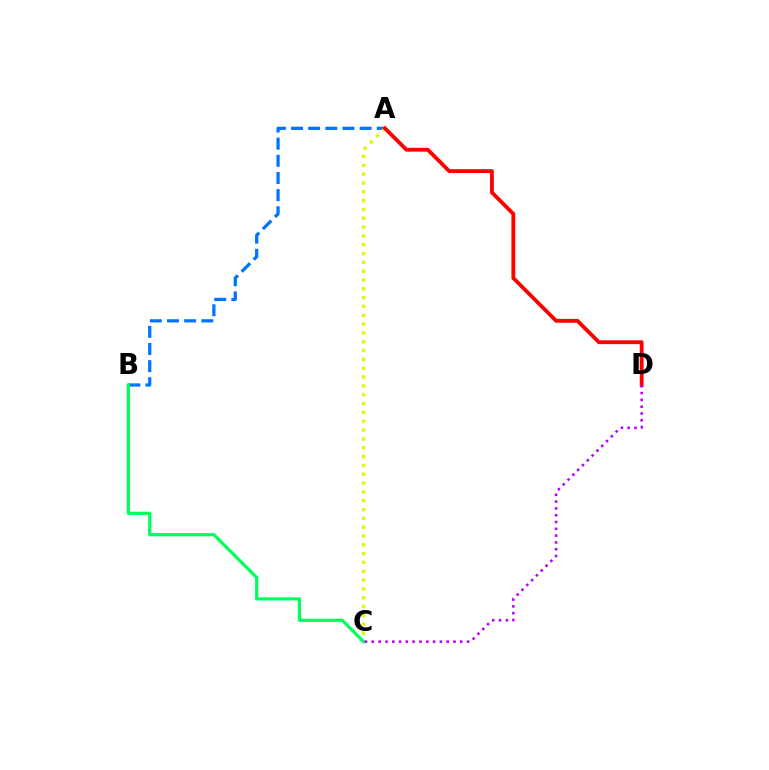{('A', 'B'): [{'color': '#0074ff', 'line_style': 'dashed', 'thickness': 2.33}], ('A', 'C'): [{'color': '#d1ff00', 'line_style': 'dotted', 'thickness': 2.4}], ('B', 'C'): [{'color': '#00ff5c', 'line_style': 'solid', 'thickness': 2.31}], ('A', 'D'): [{'color': '#ff0000', 'line_style': 'solid', 'thickness': 2.76}], ('C', 'D'): [{'color': '#b900ff', 'line_style': 'dotted', 'thickness': 1.85}]}